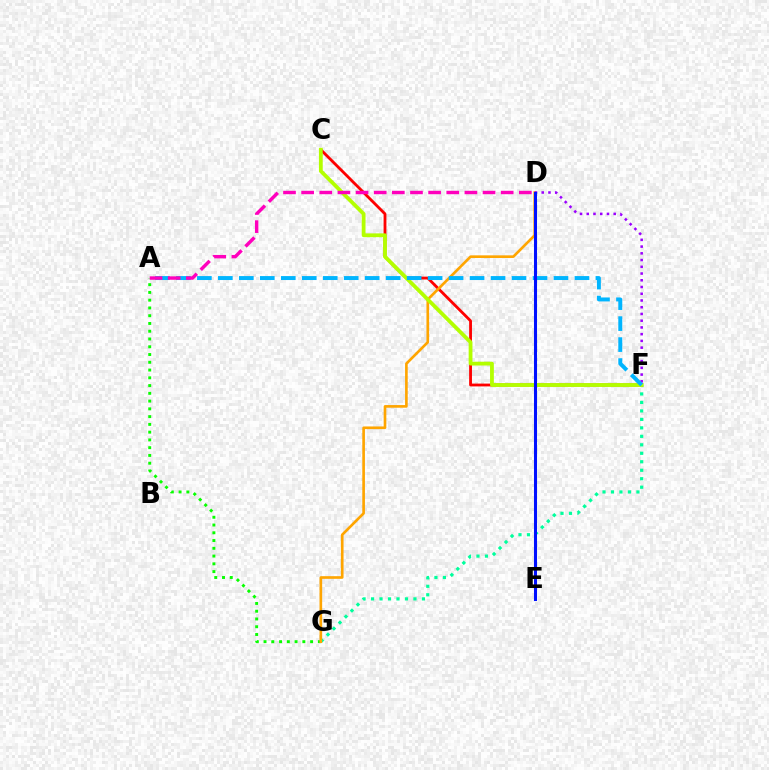{('A', 'G'): [{'color': '#08ff00', 'line_style': 'dotted', 'thickness': 2.11}], ('F', 'G'): [{'color': '#00ff9d', 'line_style': 'dotted', 'thickness': 2.3}], ('C', 'F'): [{'color': '#ff0000', 'line_style': 'solid', 'thickness': 2.03}, {'color': '#b3ff00', 'line_style': 'solid', 'thickness': 2.73}], ('D', 'G'): [{'color': '#ffa500', 'line_style': 'solid', 'thickness': 1.91}], ('D', 'F'): [{'color': '#9b00ff', 'line_style': 'dotted', 'thickness': 1.83}], ('A', 'F'): [{'color': '#00b5ff', 'line_style': 'dashed', 'thickness': 2.85}], ('D', 'E'): [{'color': '#0010ff', 'line_style': 'solid', 'thickness': 2.2}], ('A', 'D'): [{'color': '#ff00bd', 'line_style': 'dashed', 'thickness': 2.46}]}